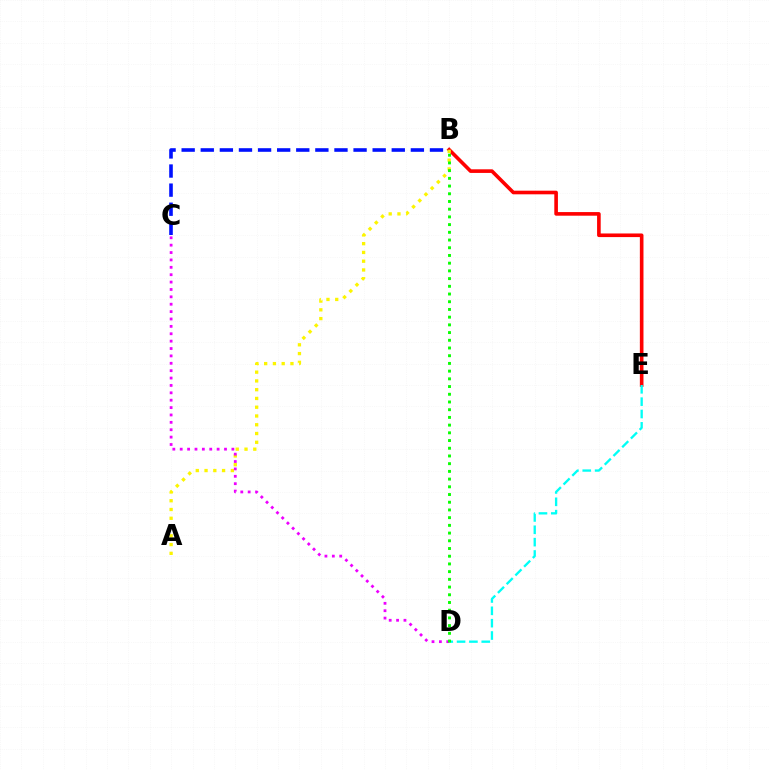{('B', 'E'): [{'color': '#ff0000', 'line_style': 'solid', 'thickness': 2.61}], ('D', 'E'): [{'color': '#00fff6', 'line_style': 'dashed', 'thickness': 1.68}], ('A', 'B'): [{'color': '#fcf500', 'line_style': 'dotted', 'thickness': 2.38}], ('C', 'D'): [{'color': '#ee00ff', 'line_style': 'dotted', 'thickness': 2.01}], ('B', 'D'): [{'color': '#08ff00', 'line_style': 'dotted', 'thickness': 2.1}], ('B', 'C'): [{'color': '#0010ff', 'line_style': 'dashed', 'thickness': 2.59}]}